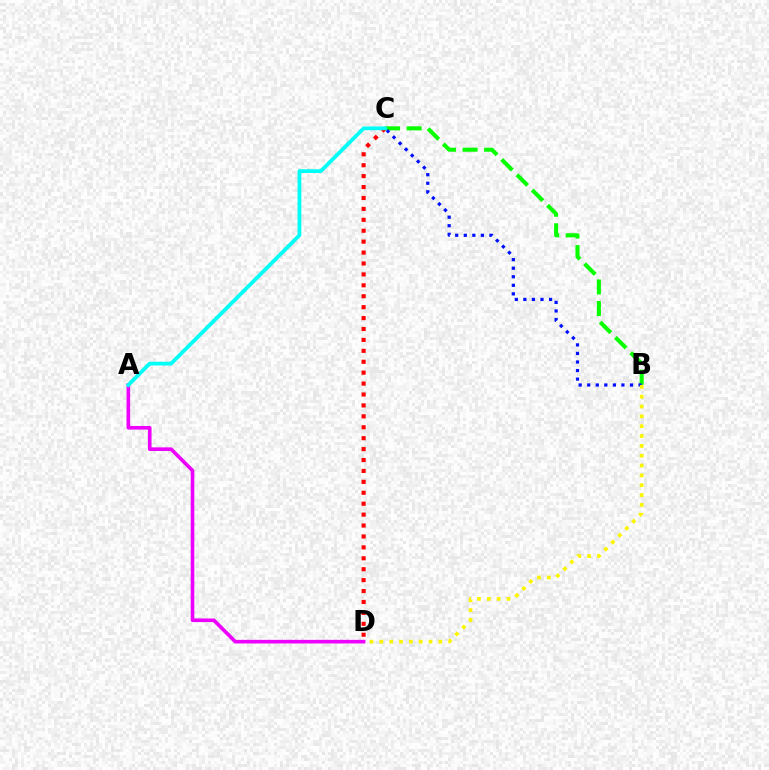{('A', 'D'): [{'color': '#ee00ff', 'line_style': 'solid', 'thickness': 2.61}], ('B', 'C'): [{'color': '#08ff00', 'line_style': 'dashed', 'thickness': 2.93}, {'color': '#0010ff', 'line_style': 'dotted', 'thickness': 2.32}], ('B', 'D'): [{'color': '#fcf500', 'line_style': 'dotted', 'thickness': 2.67}], ('C', 'D'): [{'color': '#ff0000', 'line_style': 'dotted', 'thickness': 2.97}], ('A', 'C'): [{'color': '#00fff6', 'line_style': 'solid', 'thickness': 2.72}]}